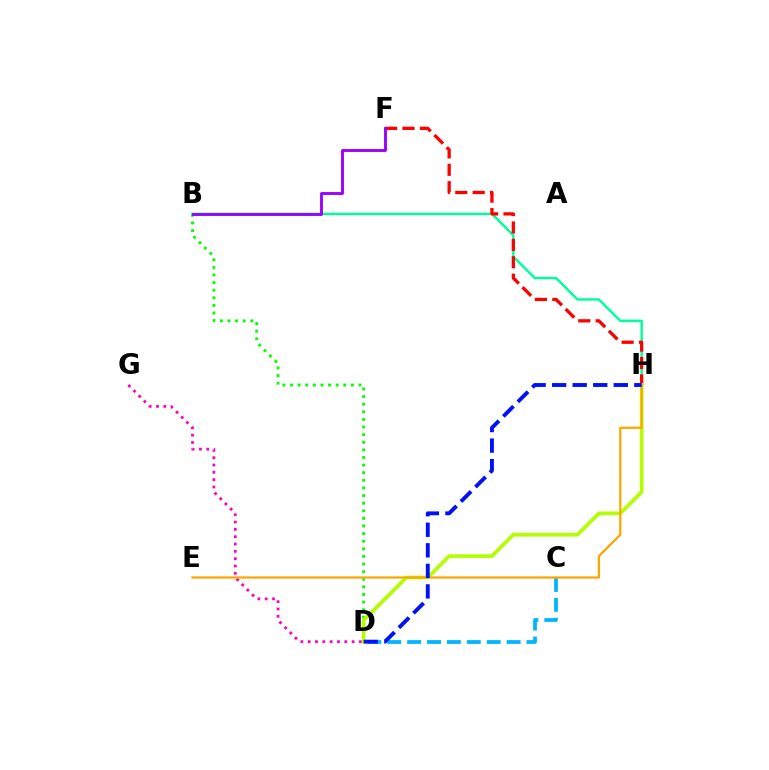{('B', 'D'): [{'color': '#08ff00', 'line_style': 'dotted', 'thickness': 2.07}], ('B', 'H'): [{'color': '#00ff9d', 'line_style': 'solid', 'thickness': 1.76}], ('C', 'D'): [{'color': '#00b5ff', 'line_style': 'dashed', 'thickness': 2.7}], ('D', 'G'): [{'color': '#ff00bd', 'line_style': 'dotted', 'thickness': 1.99}], ('F', 'H'): [{'color': '#ff0000', 'line_style': 'dashed', 'thickness': 2.36}], ('D', 'H'): [{'color': '#b3ff00', 'line_style': 'solid', 'thickness': 2.65}, {'color': '#0010ff', 'line_style': 'dashed', 'thickness': 2.79}], ('B', 'F'): [{'color': '#9b00ff', 'line_style': 'solid', 'thickness': 2.07}], ('E', 'H'): [{'color': '#ffa500', 'line_style': 'solid', 'thickness': 1.61}]}